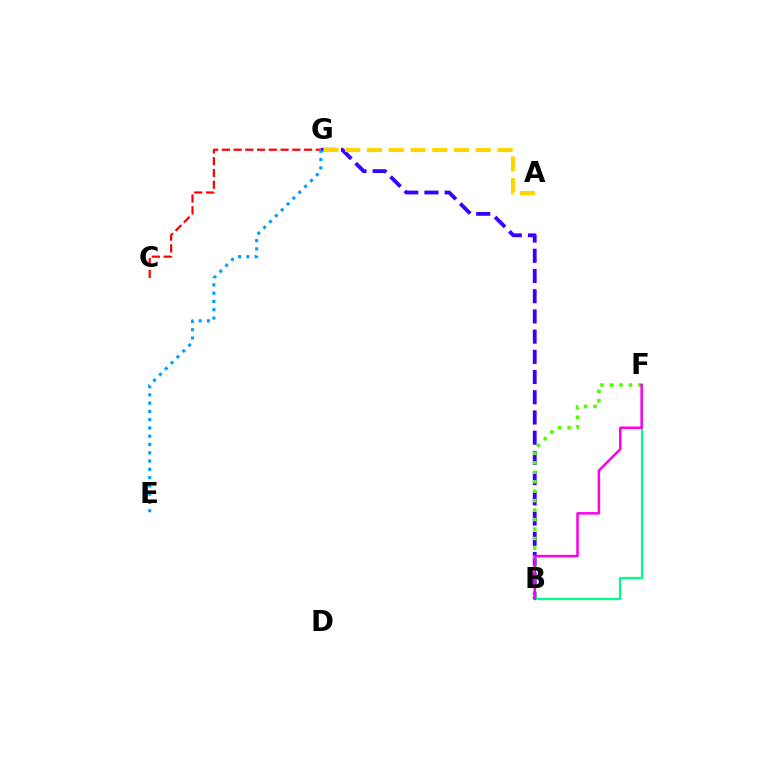{('B', 'G'): [{'color': '#3700ff', 'line_style': 'dashed', 'thickness': 2.75}], ('A', 'G'): [{'color': '#ffd500', 'line_style': 'dashed', 'thickness': 2.96}], ('B', 'F'): [{'color': '#00ff86', 'line_style': 'solid', 'thickness': 1.61}, {'color': '#4fff00', 'line_style': 'dotted', 'thickness': 2.57}, {'color': '#ff00ed', 'line_style': 'solid', 'thickness': 1.82}], ('C', 'G'): [{'color': '#ff0000', 'line_style': 'dashed', 'thickness': 1.6}], ('E', 'G'): [{'color': '#009eff', 'line_style': 'dotted', 'thickness': 2.25}]}